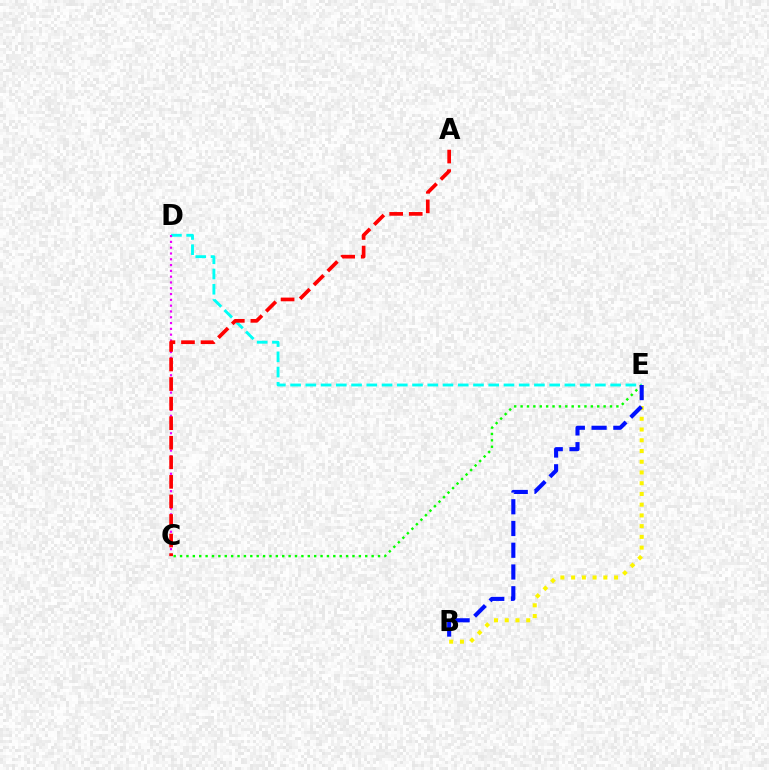{('D', 'E'): [{'color': '#00fff6', 'line_style': 'dashed', 'thickness': 2.07}], ('B', 'E'): [{'color': '#fcf500', 'line_style': 'dotted', 'thickness': 2.92}, {'color': '#0010ff', 'line_style': 'dashed', 'thickness': 2.95}], ('C', 'D'): [{'color': '#ee00ff', 'line_style': 'dotted', 'thickness': 1.58}], ('C', 'E'): [{'color': '#08ff00', 'line_style': 'dotted', 'thickness': 1.74}], ('A', 'C'): [{'color': '#ff0000', 'line_style': 'dashed', 'thickness': 2.66}]}